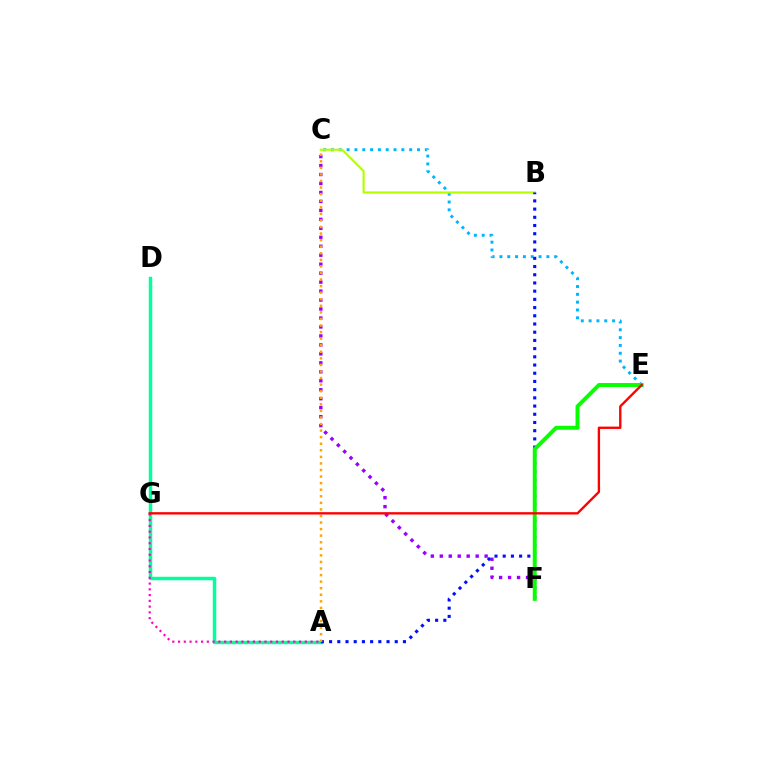{('C', 'E'): [{'color': '#00b5ff', 'line_style': 'dotted', 'thickness': 2.13}], ('A', 'D'): [{'color': '#00ff9d', 'line_style': 'solid', 'thickness': 2.49}], ('C', 'F'): [{'color': '#9b00ff', 'line_style': 'dotted', 'thickness': 2.44}], ('A', 'G'): [{'color': '#ff00bd', 'line_style': 'dotted', 'thickness': 1.57}], ('B', 'C'): [{'color': '#b3ff00', 'line_style': 'solid', 'thickness': 1.57}], ('A', 'B'): [{'color': '#0010ff', 'line_style': 'dotted', 'thickness': 2.23}], ('E', 'F'): [{'color': '#08ff00', 'line_style': 'solid', 'thickness': 2.84}], ('A', 'C'): [{'color': '#ffa500', 'line_style': 'dotted', 'thickness': 1.78}], ('E', 'G'): [{'color': '#ff0000', 'line_style': 'solid', 'thickness': 1.69}]}